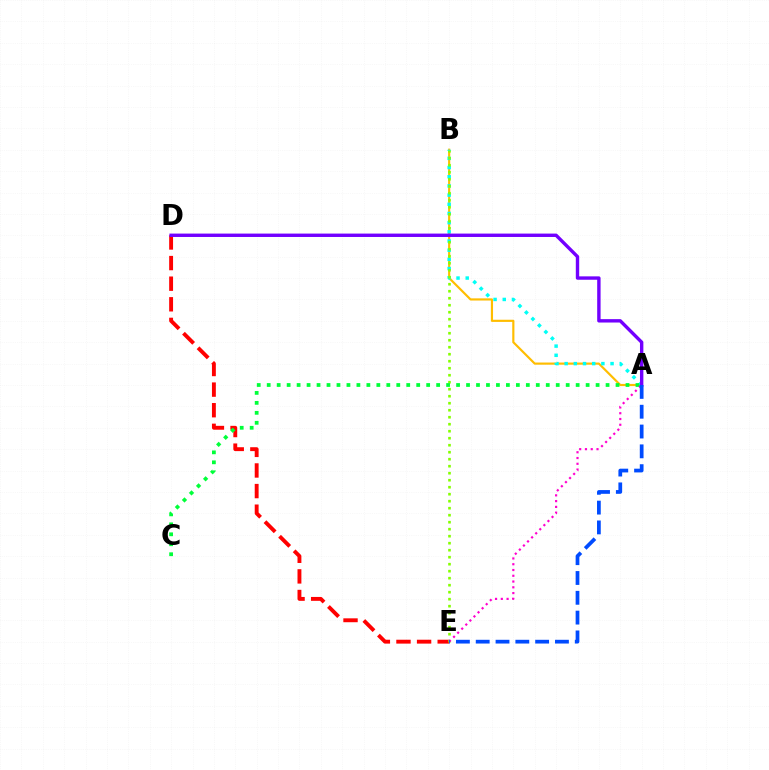{('D', 'E'): [{'color': '#ff0000', 'line_style': 'dashed', 'thickness': 2.8}], ('A', 'B'): [{'color': '#ffbd00', 'line_style': 'solid', 'thickness': 1.56}, {'color': '#00fff6', 'line_style': 'dotted', 'thickness': 2.49}], ('B', 'E'): [{'color': '#84ff00', 'line_style': 'dotted', 'thickness': 1.9}], ('A', 'C'): [{'color': '#00ff39', 'line_style': 'dotted', 'thickness': 2.71}], ('A', 'E'): [{'color': '#ff00cf', 'line_style': 'dotted', 'thickness': 1.57}, {'color': '#004bff', 'line_style': 'dashed', 'thickness': 2.69}], ('A', 'D'): [{'color': '#7200ff', 'line_style': 'solid', 'thickness': 2.44}]}